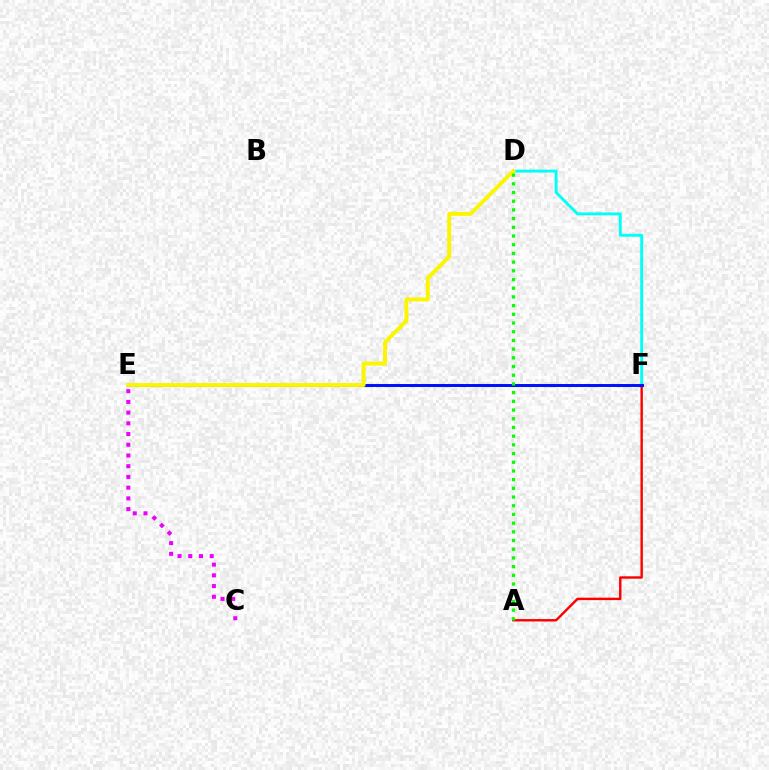{('A', 'F'): [{'color': '#ff0000', 'line_style': 'solid', 'thickness': 1.74}], ('D', 'F'): [{'color': '#00fff6', 'line_style': 'solid', 'thickness': 2.08}], ('E', 'F'): [{'color': '#0010ff', 'line_style': 'solid', 'thickness': 2.13}], ('D', 'E'): [{'color': '#fcf500', 'line_style': 'solid', 'thickness': 2.82}], ('A', 'D'): [{'color': '#08ff00', 'line_style': 'dotted', 'thickness': 2.36}], ('C', 'E'): [{'color': '#ee00ff', 'line_style': 'dotted', 'thickness': 2.91}]}